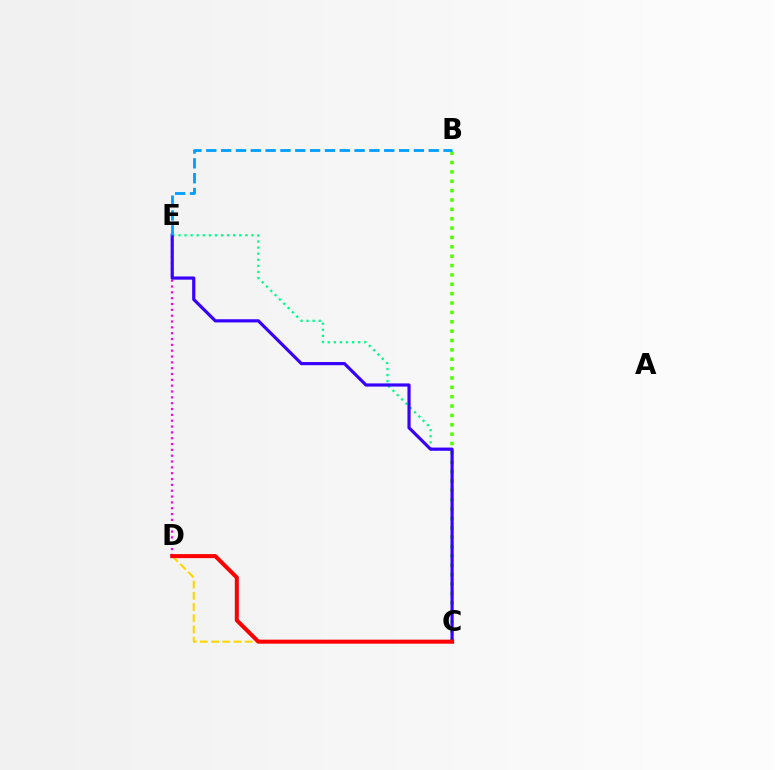{('D', 'E'): [{'color': '#ff00ed', 'line_style': 'dotted', 'thickness': 1.59}], ('B', 'C'): [{'color': '#4fff00', 'line_style': 'dotted', 'thickness': 2.54}], ('C', 'E'): [{'color': '#00ff86', 'line_style': 'dotted', 'thickness': 1.65}, {'color': '#3700ff', 'line_style': 'solid', 'thickness': 2.29}], ('C', 'D'): [{'color': '#ffd500', 'line_style': 'dashed', 'thickness': 1.52}, {'color': '#ff0000', 'line_style': 'solid', 'thickness': 2.9}], ('B', 'E'): [{'color': '#009eff', 'line_style': 'dashed', 'thickness': 2.01}]}